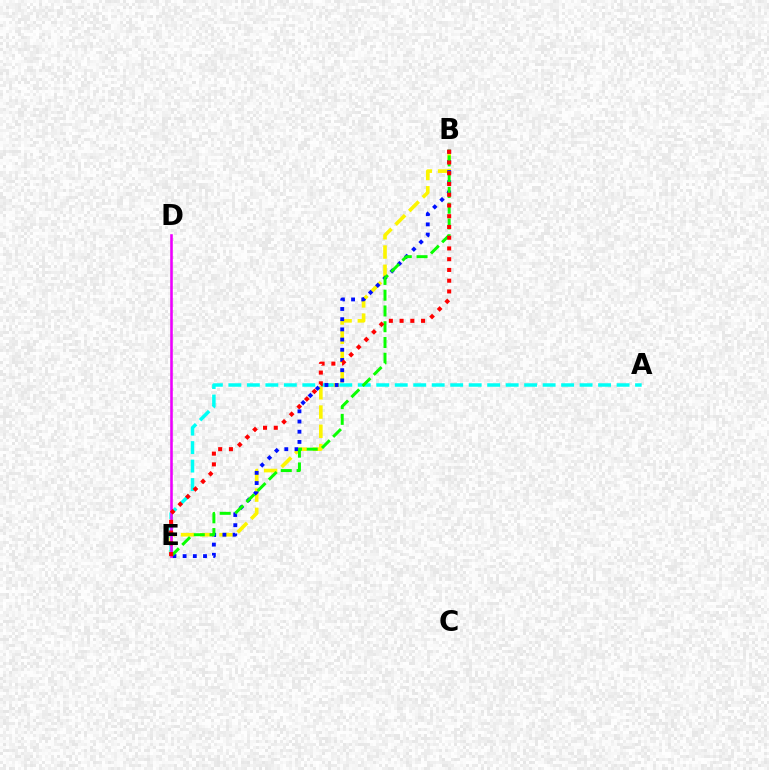{('B', 'E'): [{'color': '#fcf500', 'line_style': 'dashed', 'thickness': 2.61}, {'color': '#0010ff', 'line_style': 'dotted', 'thickness': 2.77}, {'color': '#08ff00', 'line_style': 'dashed', 'thickness': 2.14}, {'color': '#ff0000', 'line_style': 'dotted', 'thickness': 2.92}], ('A', 'E'): [{'color': '#00fff6', 'line_style': 'dashed', 'thickness': 2.51}], ('D', 'E'): [{'color': '#ee00ff', 'line_style': 'solid', 'thickness': 1.86}]}